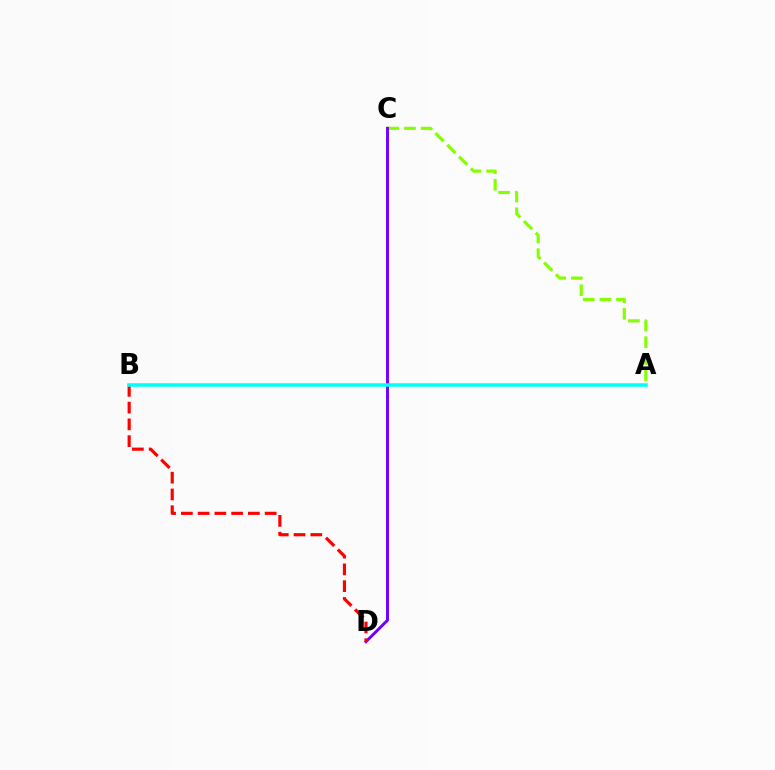{('A', 'C'): [{'color': '#84ff00', 'line_style': 'dashed', 'thickness': 2.26}], ('C', 'D'): [{'color': '#7200ff', 'line_style': 'solid', 'thickness': 2.12}], ('B', 'D'): [{'color': '#ff0000', 'line_style': 'dashed', 'thickness': 2.28}], ('A', 'B'): [{'color': '#00fff6', 'line_style': 'solid', 'thickness': 2.53}]}